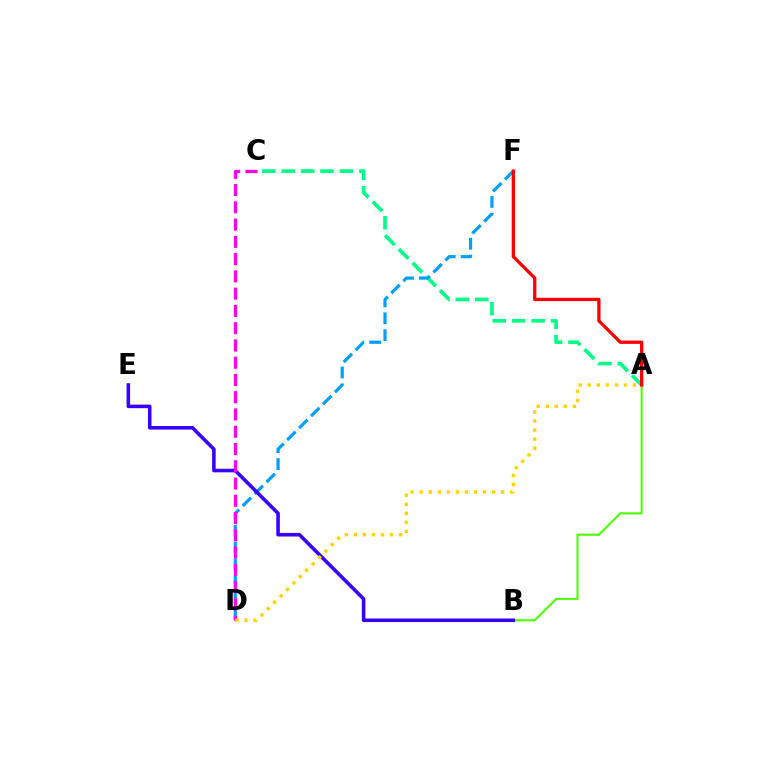{('A', 'C'): [{'color': '#00ff86', 'line_style': 'dashed', 'thickness': 2.64}], ('D', 'F'): [{'color': '#009eff', 'line_style': 'dashed', 'thickness': 2.29}], ('A', 'B'): [{'color': '#4fff00', 'line_style': 'solid', 'thickness': 1.51}], ('A', 'F'): [{'color': '#ff0000', 'line_style': 'solid', 'thickness': 2.37}], ('B', 'E'): [{'color': '#3700ff', 'line_style': 'solid', 'thickness': 2.56}], ('C', 'D'): [{'color': '#ff00ed', 'line_style': 'dashed', 'thickness': 2.35}], ('A', 'D'): [{'color': '#ffd500', 'line_style': 'dotted', 'thickness': 2.46}]}